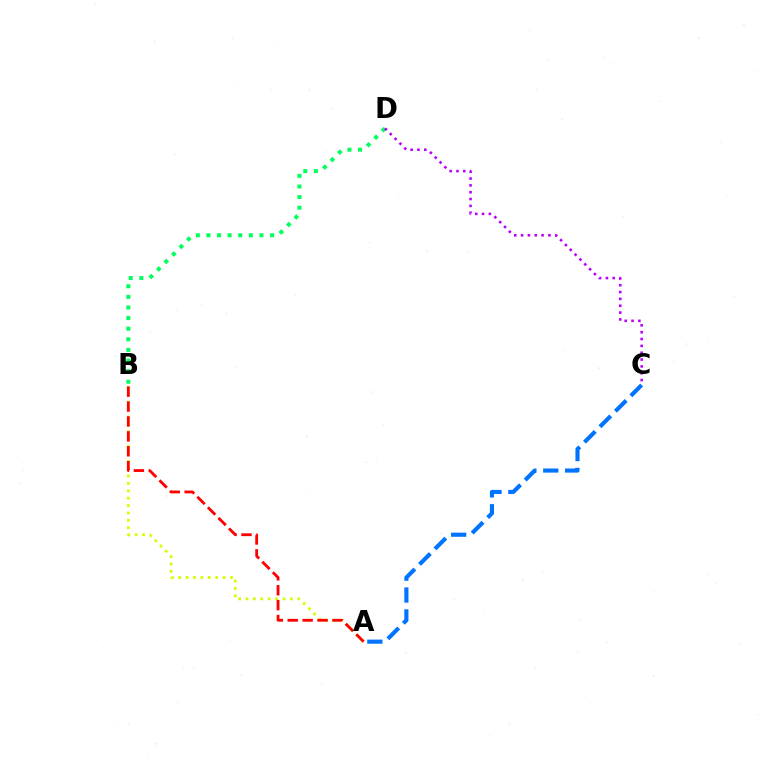{('A', 'B'): [{'color': '#d1ff00', 'line_style': 'dotted', 'thickness': 2.01}, {'color': '#ff0000', 'line_style': 'dashed', 'thickness': 2.03}], ('A', 'C'): [{'color': '#0074ff', 'line_style': 'dashed', 'thickness': 2.97}], ('B', 'D'): [{'color': '#00ff5c', 'line_style': 'dotted', 'thickness': 2.88}], ('C', 'D'): [{'color': '#b900ff', 'line_style': 'dotted', 'thickness': 1.86}]}